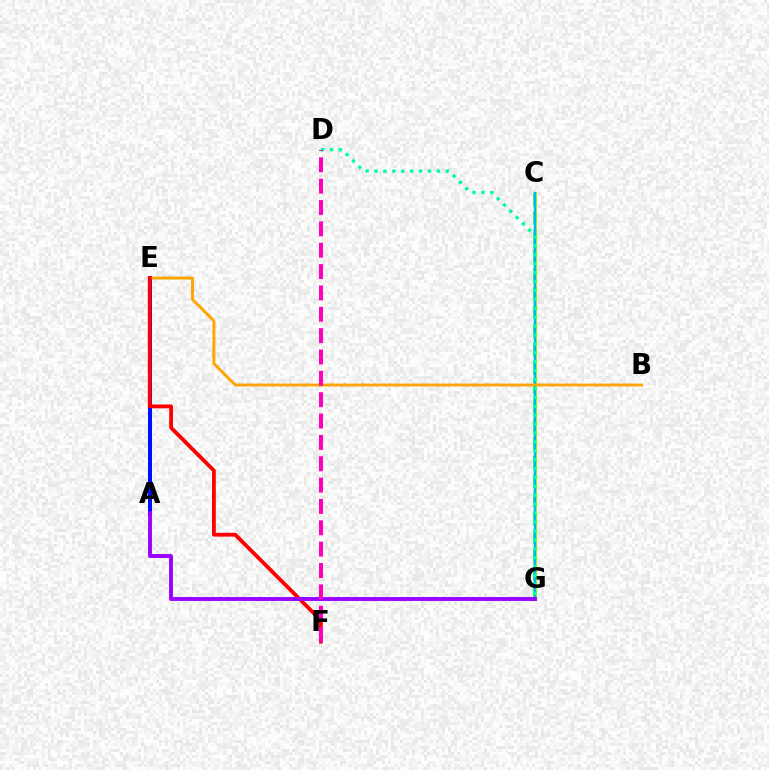{('A', 'E'): [{'color': '#0010ff', 'line_style': 'solid', 'thickness': 2.88}], ('C', 'G'): [{'color': '#08ff00', 'line_style': 'dashed', 'thickness': 2.55}, {'color': '#b3ff00', 'line_style': 'solid', 'thickness': 2.28}, {'color': '#00b5ff', 'line_style': 'solid', 'thickness': 1.78}], ('B', 'E'): [{'color': '#ffa500', 'line_style': 'solid', 'thickness': 2.09}], ('E', 'F'): [{'color': '#ff0000', 'line_style': 'solid', 'thickness': 2.74}], ('A', 'G'): [{'color': '#9b00ff', 'line_style': 'solid', 'thickness': 2.81}], ('D', 'G'): [{'color': '#00ff9d', 'line_style': 'dotted', 'thickness': 2.42}], ('D', 'F'): [{'color': '#ff00bd', 'line_style': 'dashed', 'thickness': 2.9}]}